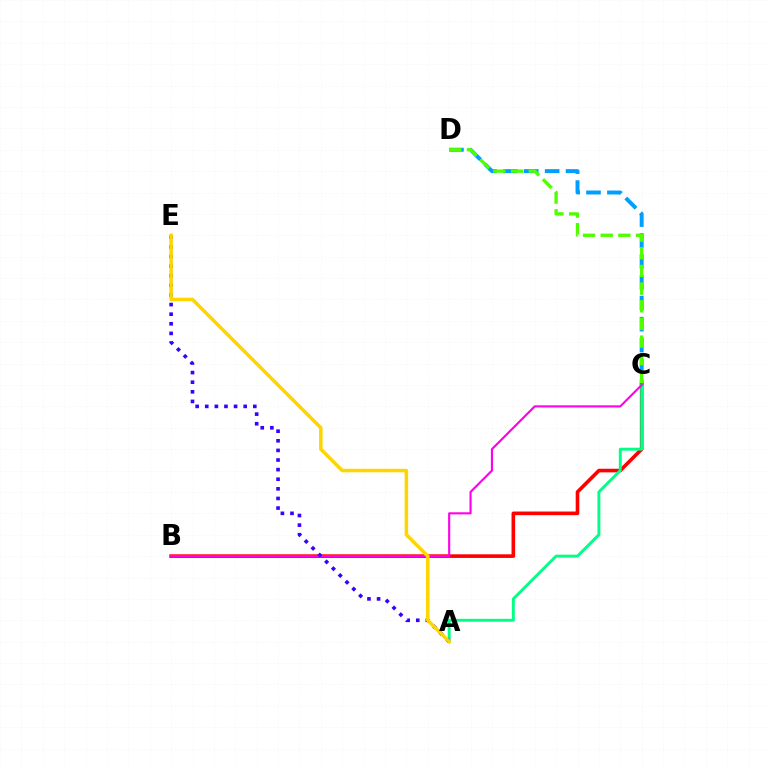{('C', 'D'): [{'color': '#009eff', 'line_style': 'dashed', 'thickness': 2.84}, {'color': '#4fff00', 'line_style': 'dashed', 'thickness': 2.4}], ('B', 'C'): [{'color': '#ff0000', 'line_style': 'solid', 'thickness': 2.6}, {'color': '#ff00ed', 'line_style': 'solid', 'thickness': 1.52}], ('A', 'C'): [{'color': '#00ff86', 'line_style': 'solid', 'thickness': 2.09}], ('A', 'E'): [{'color': '#3700ff', 'line_style': 'dotted', 'thickness': 2.61}, {'color': '#ffd500', 'line_style': 'solid', 'thickness': 2.53}]}